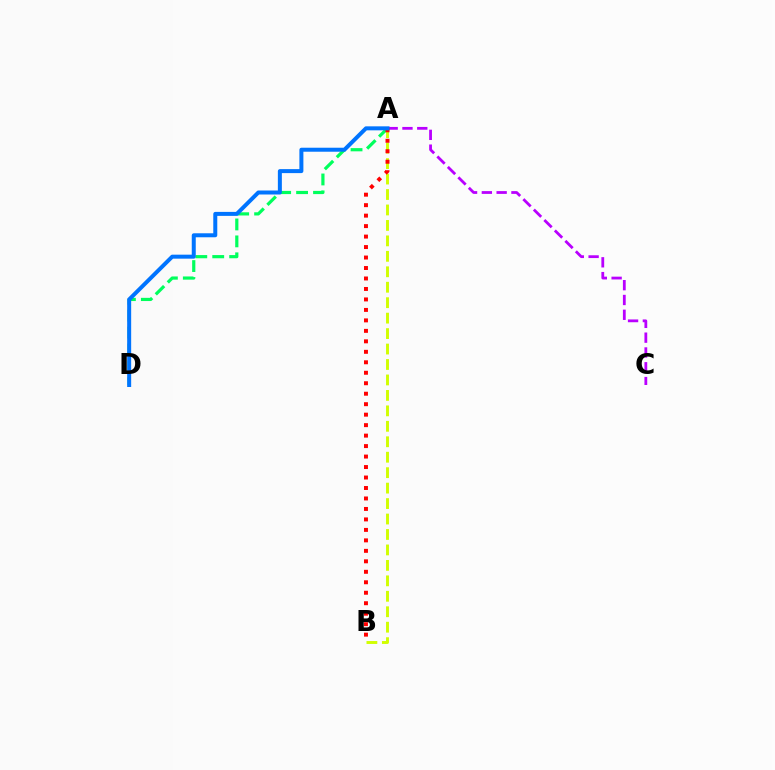{('A', 'D'): [{'color': '#00ff5c', 'line_style': 'dashed', 'thickness': 2.3}, {'color': '#0074ff', 'line_style': 'solid', 'thickness': 2.88}], ('A', 'C'): [{'color': '#b900ff', 'line_style': 'dashed', 'thickness': 2.01}], ('A', 'B'): [{'color': '#d1ff00', 'line_style': 'dashed', 'thickness': 2.1}, {'color': '#ff0000', 'line_style': 'dotted', 'thickness': 2.85}]}